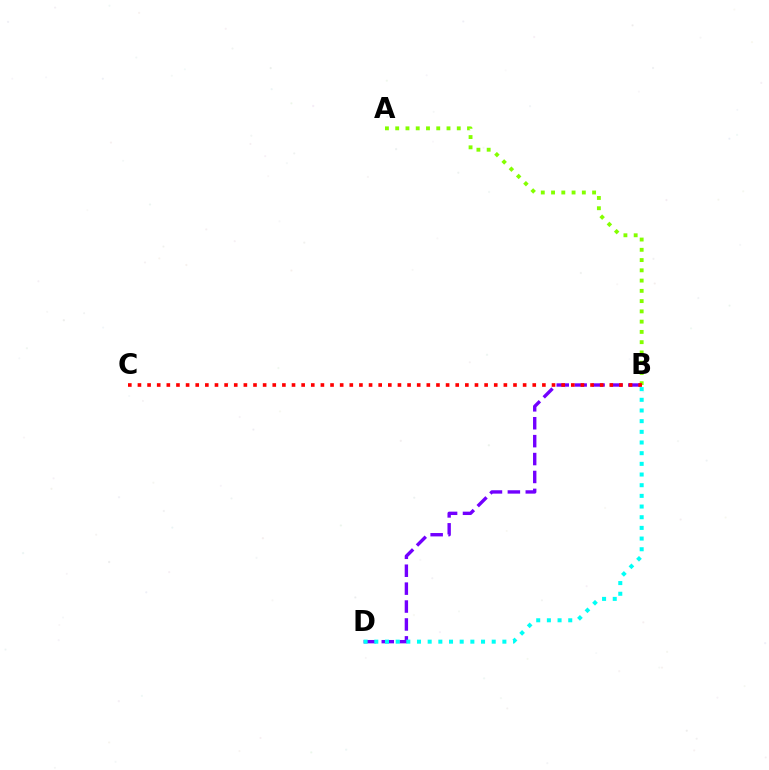{('A', 'B'): [{'color': '#84ff00', 'line_style': 'dotted', 'thickness': 2.79}], ('B', 'D'): [{'color': '#7200ff', 'line_style': 'dashed', 'thickness': 2.43}, {'color': '#00fff6', 'line_style': 'dotted', 'thickness': 2.9}], ('B', 'C'): [{'color': '#ff0000', 'line_style': 'dotted', 'thickness': 2.62}]}